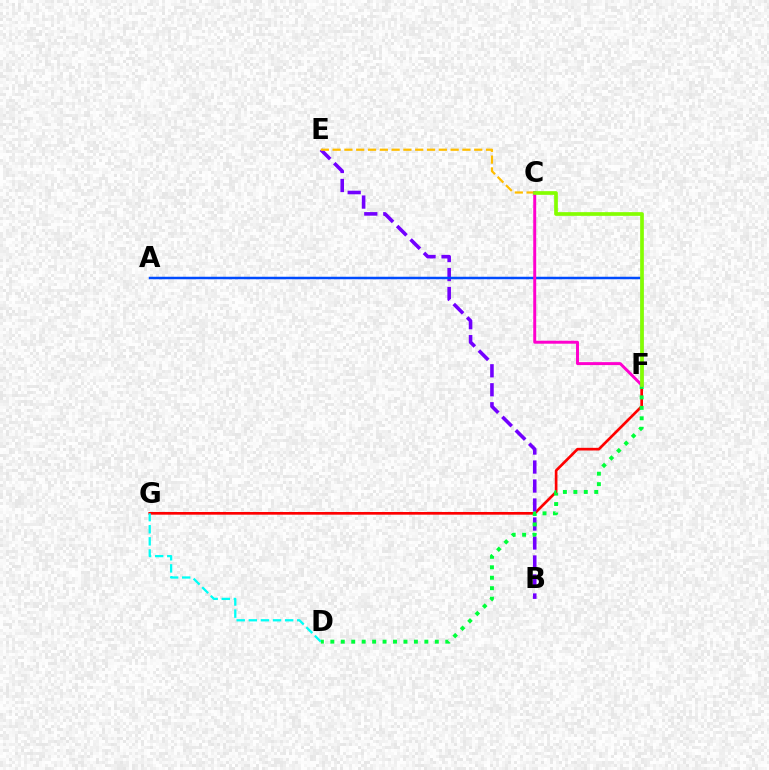{('F', 'G'): [{'color': '#ff0000', 'line_style': 'solid', 'thickness': 1.93}], ('B', 'E'): [{'color': '#7200ff', 'line_style': 'dashed', 'thickness': 2.58}], ('D', 'G'): [{'color': '#00fff6', 'line_style': 'dashed', 'thickness': 1.64}], ('D', 'F'): [{'color': '#00ff39', 'line_style': 'dotted', 'thickness': 2.84}], ('A', 'F'): [{'color': '#004bff', 'line_style': 'solid', 'thickness': 1.79}], ('C', 'E'): [{'color': '#ffbd00', 'line_style': 'dashed', 'thickness': 1.6}], ('C', 'F'): [{'color': '#ff00cf', 'line_style': 'solid', 'thickness': 2.13}, {'color': '#84ff00', 'line_style': 'solid', 'thickness': 2.66}]}